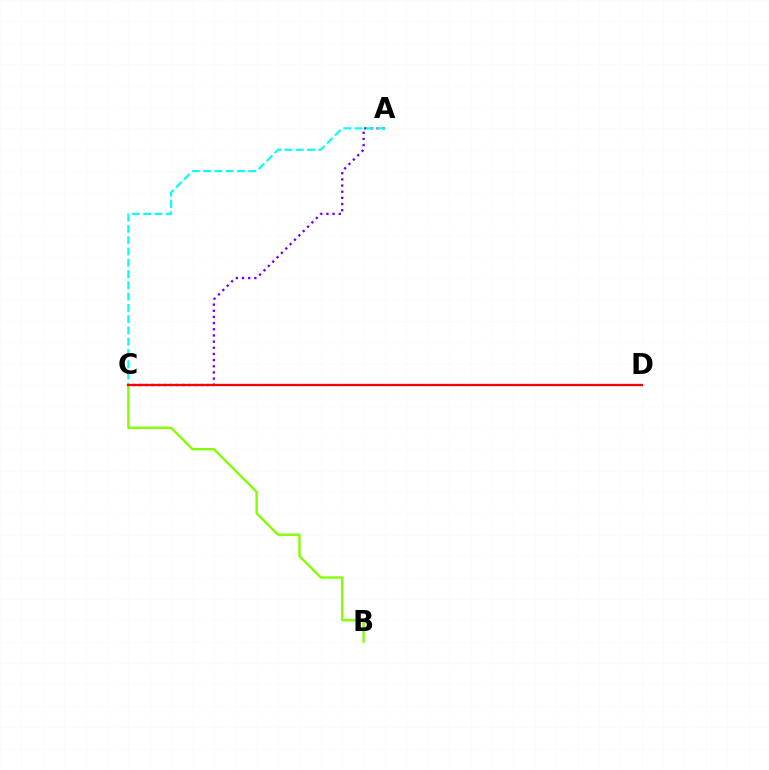{('B', 'C'): [{'color': '#84ff00', 'line_style': 'solid', 'thickness': 1.71}], ('A', 'C'): [{'color': '#7200ff', 'line_style': 'dotted', 'thickness': 1.67}, {'color': '#00fff6', 'line_style': 'dashed', 'thickness': 1.53}], ('C', 'D'): [{'color': '#ff0000', 'line_style': 'solid', 'thickness': 1.65}]}